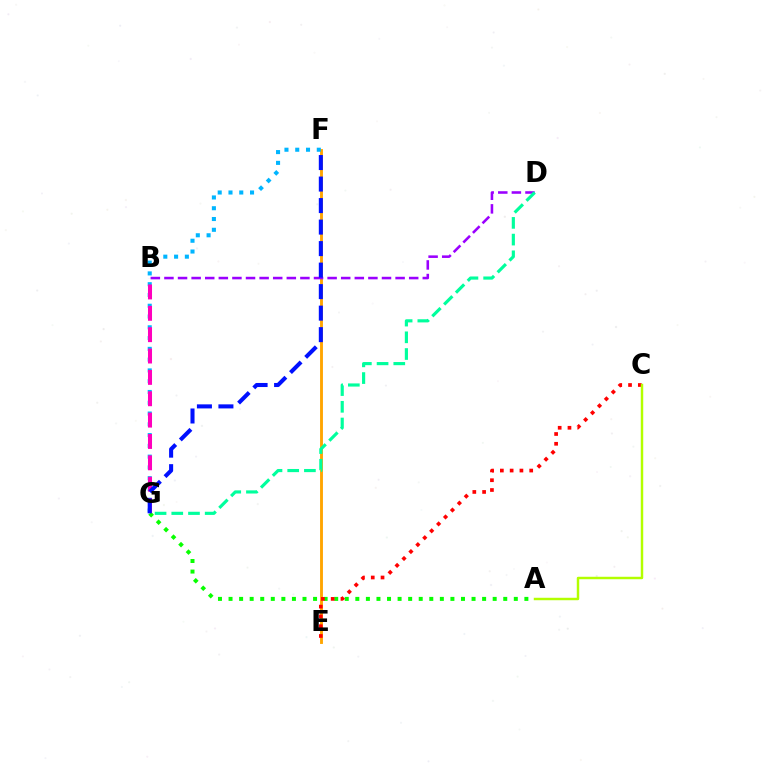{('A', 'G'): [{'color': '#08ff00', 'line_style': 'dotted', 'thickness': 2.87}], ('E', 'F'): [{'color': '#ffa500', 'line_style': 'solid', 'thickness': 2.07}], ('F', 'G'): [{'color': '#00b5ff', 'line_style': 'dotted', 'thickness': 2.93}, {'color': '#0010ff', 'line_style': 'dashed', 'thickness': 2.92}], ('C', 'E'): [{'color': '#ff0000', 'line_style': 'dotted', 'thickness': 2.66}], ('B', 'D'): [{'color': '#9b00ff', 'line_style': 'dashed', 'thickness': 1.85}], ('B', 'G'): [{'color': '#ff00bd', 'line_style': 'dashed', 'thickness': 2.9}], ('D', 'G'): [{'color': '#00ff9d', 'line_style': 'dashed', 'thickness': 2.27}], ('A', 'C'): [{'color': '#b3ff00', 'line_style': 'solid', 'thickness': 1.77}]}